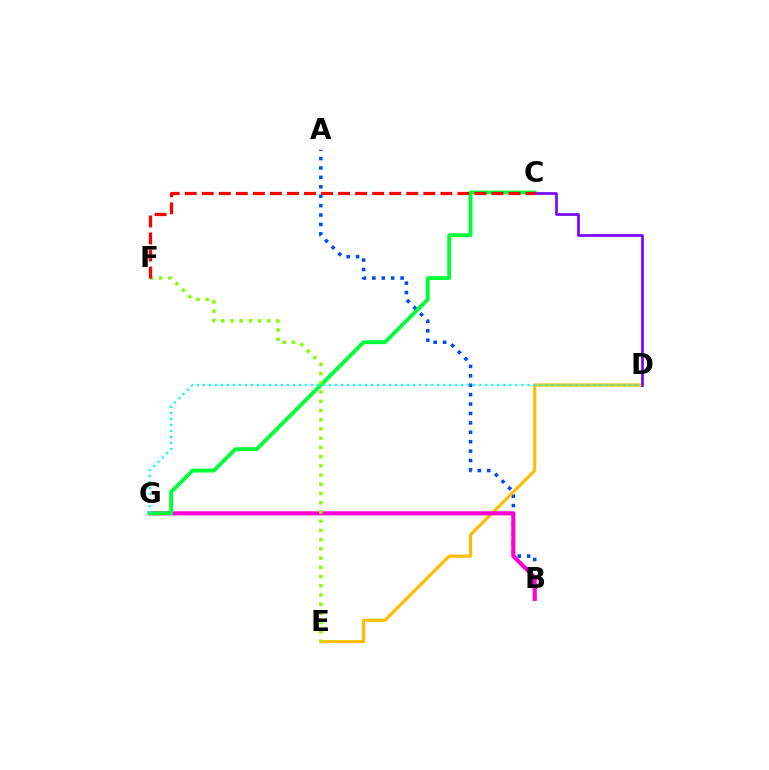{('A', 'B'): [{'color': '#004bff', 'line_style': 'dotted', 'thickness': 2.56}], ('D', 'E'): [{'color': '#ffbd00', 'line_style': 'solid', 'thickness': 2.27}], ('B', 'G'): [{'color': '#ff00cf', 'line_style': 'solid', 'thickness': 2.96}], ('C', 'G'): [{'color': '#00ff39', 'line_style': 'solid', 'thickness': 2.77}], ('C', 'D'): [{'color': '#7200ff', 'line_style': 'solid', 'thickness': 1.91}], ('E', 'F'): [{'color': '#84ff00', 'line_style': 'dotted', 'thickness': 2.51}], ('D', 'G'): [{'color': '#00fff6', 'line_style': 'dotted', 'thickness': 1.63}], ('C', 'F'): [{'color': '#ff0000', 'line_style': 'dashed', 'thickness': 2.31}]}